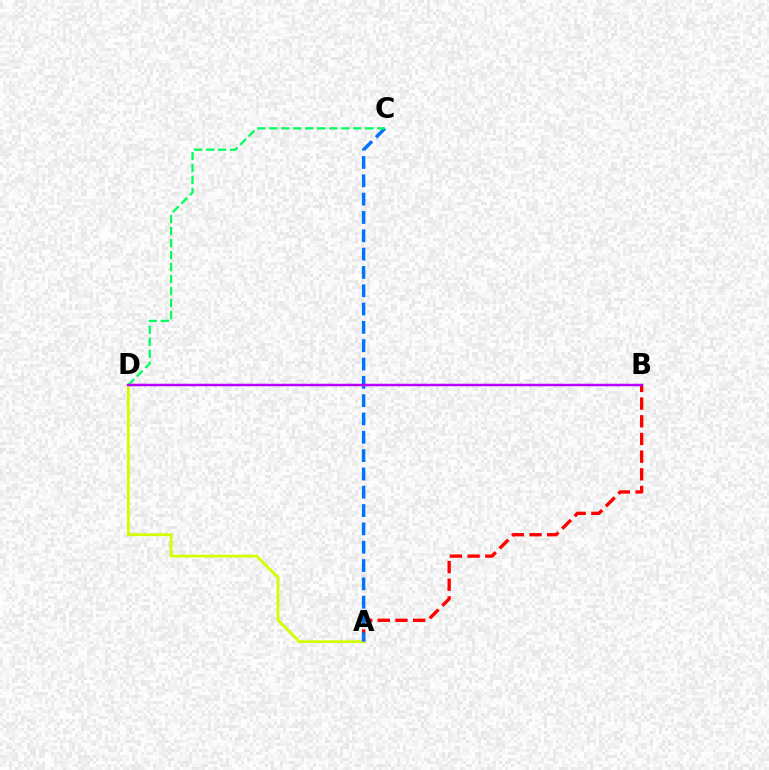{('A', 'B'): [{'color': '#ff0000', 'line_style': 'dashed', 'thickness': 2.4}], ('A', 'D'): [{'color': '#d1ff00', 'line_style': 'solid', 'thickness': 2.04}], ('A', 'C'): [{'color': '#0074ff', 'line_style': 'dashed', 'thickness': 2.49}], ('C', 'D'): [{'color': '#00ff5c', 'line_style': 'dashed', 'thickness': 1.63}], ('B', 'D'): [{'color': '#b900ff', 'line_style': 'solid', 'thickness': 1.79}]}